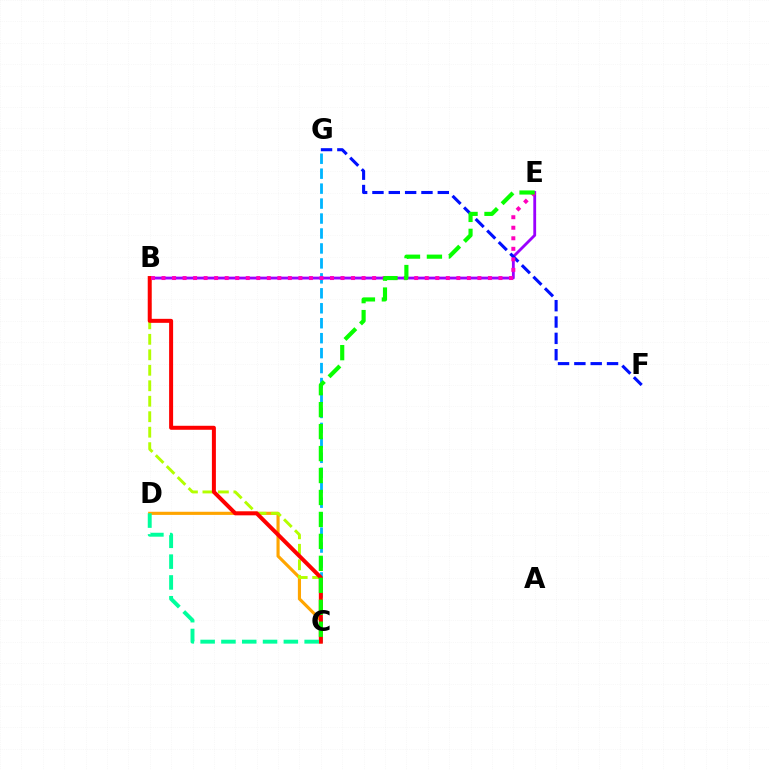{('C', 'D'): [{'color': '#ffa500', 'line_style': 'solid', 'thickness': 2.26}, {'color': '#00ff9d', 'line_style': 'dashed', 'thickness': 2.83}], ('C', 'G'): [{'color': '#00b5ff', 'line_style': 'dashed', 'thickness': 2.03}], ('B', 'E'): [{'color': '#9b00ff', 'line_style': 'solid', 'thickness': 2.03}, {'color': '#ff00bd', 'line_style': 'dotted', 'thickness': 2.86}], ('B', 'C'): [{'color': '#b3ff00', 'line_style': 'dashed', 'thickness': 2.1}, {'color': '#ff0000', 'line_style': 'solid', 'thickness': 2.88}], ('F', 'G'): [{'color': '#0010ff', 'line_style': 'dashed', 'thickness': 2.22}], ('C', 'E'): [{'color': '#08ff00', 'line_style': 'dashed', 'thickness': 2.98}]}